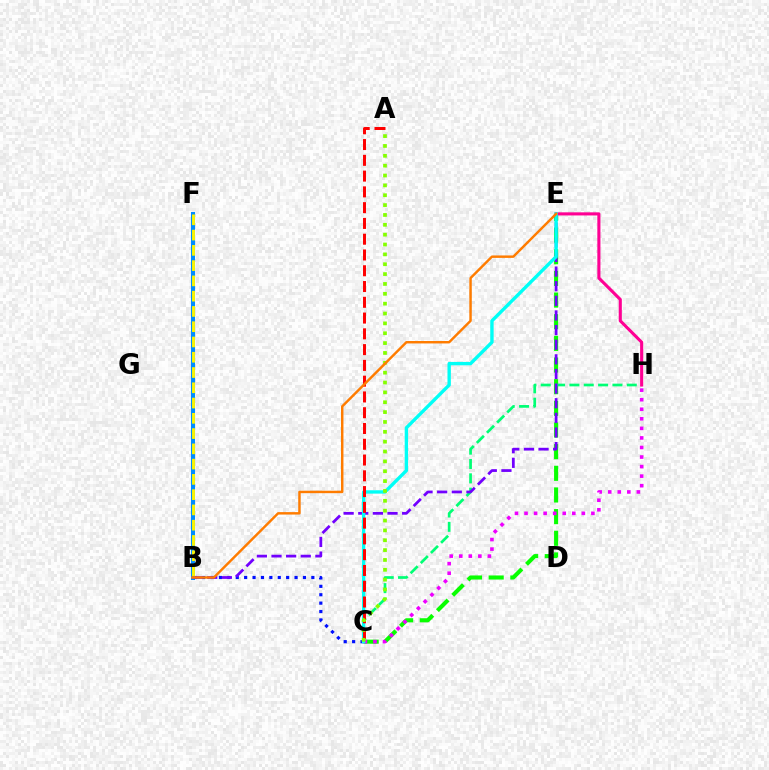{('B', 'C'): [{'color': '#0010ff', 'line_style': 'dotted', 'thickness': 2.28}], ('B', 'F'): [{'color': '#008cff', 'line_style': 'solid', 'thickness': 2.93}, {'color': '#fcf500', 'line_style': 'dashed', 'thickness': 2.07}], ('C', 'E'): [{'color': '#08ff00', 'line_style': 'dashed', 'thickness': 2.94}, {'color': '#00fff6', 'line_style': 'solid', 'thickness': 2.43}], ('C', 'H'): [{'color': '#00ff74', 'line_style': 'dashed', 'thickness': 1.95}, {'color': '#ee00ff', 'line_style': 'dotted', 'thickness': 2.6}], ('B', 'E'): [{'color': '#7200ff', 'line_style': 'dashed', 'thickness': 1.99}, {'color': '#ff7c00', 'line_style': 'solid', 'thickness': 1.76}], ('E', 'H'): [{'color': '#ff0094', 'line_style': 'solid', 'thickness': 2.24}], ('A', 'C'): [{'color': '#ff0000', 'line_style': 'dashed', 'thickness': 2.14}, {'color': '#84ff00', 'line_style': 'dotted', 'thickness': 2.68}]}